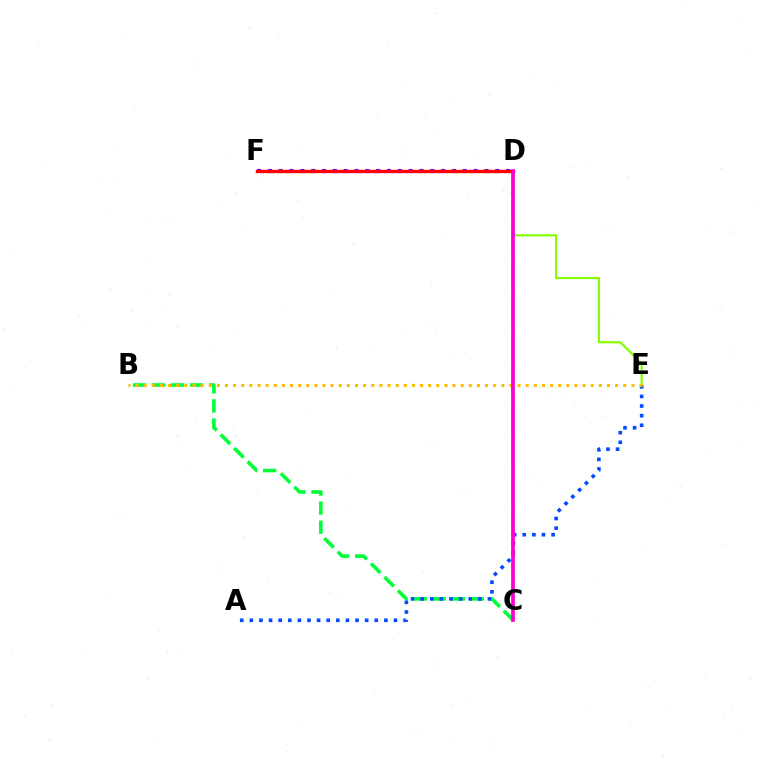{('D', 'F'): [{'color': '#7200ff', 'line_style': 'dotted', 'thickness': 2.94}, {'color': '#ff0000', 'line_style': 'solid', 'thickness': 2.43}], ('D', 'E'): [{'color': '#84ff00', 'line_style': 'solid', 'thickness': 1.56}], ('C', 'D'): [{'color': '#00fff6', 'line_style': 'dotted', 'thickness': 2.8}, {'color': '#ff00cf', 'line_style': 'solid', 'thickness': 2.67}], ('B', 'C'): [{'color': '#00ff39', 'line_style': 'dashed', 'thickness': 2.59}], ('A', 'E'): [{'color': '#004bff', 'line_style': 'dotted', 'thickness': 2.61}], ('B', 'E'): [{'color': '#ffbd00', 'line_style': 'dotted', 'thickness': 2.21}]}